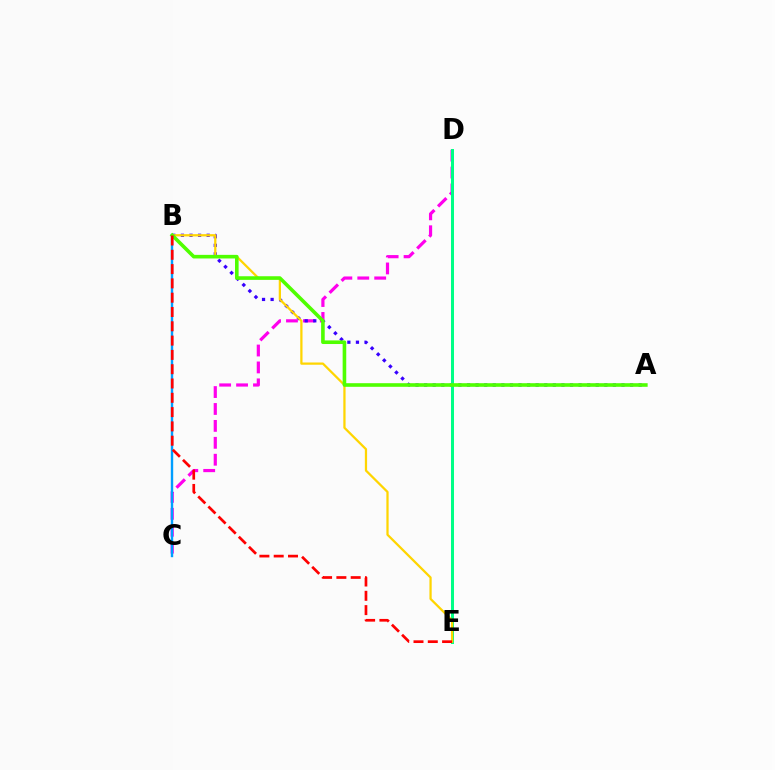{('C', 'D'): [{'color': '#ff00ed', 'line_style': 'dashed', 'thickness': 2.3}], ('B', 'C'): [{'color': '#009eff', 'line_style': 'solid', 'thickness': 1.73}], ('A', 'B'): [{'color': '#3700ff', 'line_style': 'dotted', 'thickness': 2.33}, {'color': '#4fff00', 'line_style': 'solid', 'thickness': 2.6}], ('D', 'E'): [{'color': '#00ff86', 'line_style': 'solid', 'thickness': 2.15}], ('B', 'E'): [{'color': '#ffd500', 'line_style': 'solid', 'thickness': 1.62}, {'color': '#ff0000', 'line_style': 'dashed', 'thickness': 1.94}]}